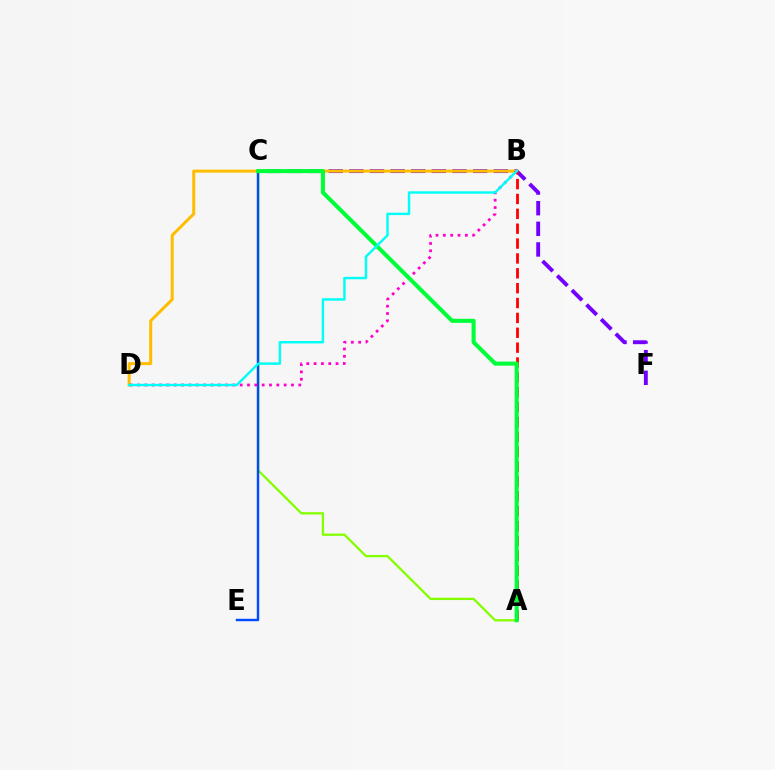{('C', 'F'): [{'color': '#7200ff', 'line_style': 'dashed', 'thickness': 2.8}], ('B', 'D'): [{'color': '#ffbd00', 'line_style': 'solid', 'thickness': 2.17}, {'color': '#ff00cf', 'line_style': 'dotted', 'thickness': 1.99}, {'color': '#00fff6', 'line_style': 'solid', 'thickness': 1.75}], ('A', 'C'): [{'color': '#84ff00', 'line_style': 'solid', 'thickness': 1.65}, {'color': '#00ff39', 'line_style': 'solid', 'thickness': 2.93}], ('A', 'B'): [{'color': '#ff0000', 'line_style': 'dashed', 'thickness': 2.02}], ('C', 'E'): [{'color': '#004bff', 'line_style': 'solid', 'thickness': 1.75}]}